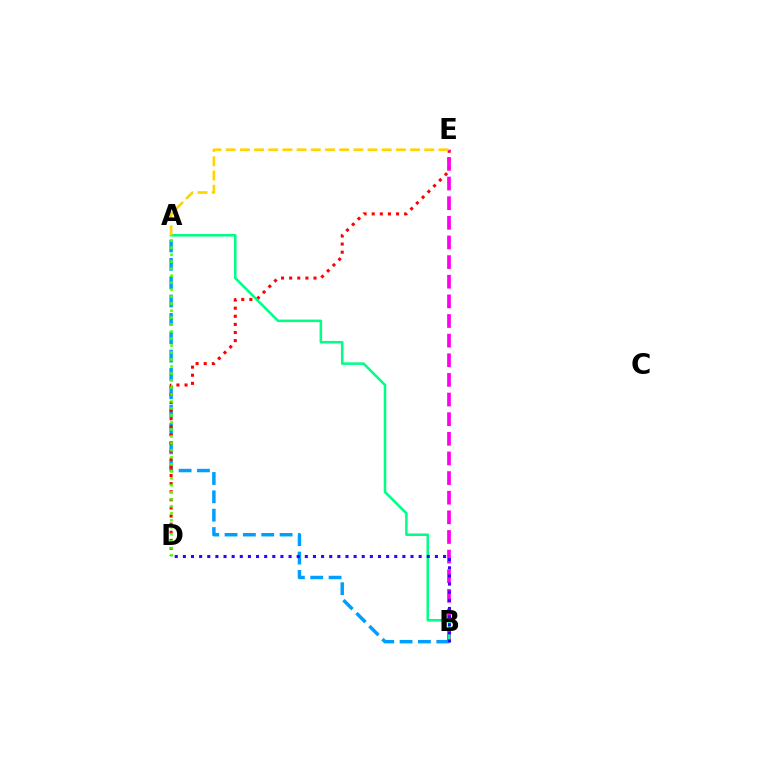{('A', 'B'): [{'color': '#009eff', 'line_style': 'dashed', 'thickness': 2.49}, {'color': '#00ff86', 'line_style': 'solid', 'thickness': 1.84}], ('D', 'E'): [{'color': '#ff0000', 'line_style': 'dotted', 'thickness': 2.2}], ('B', 'E'): [{'color': '#ff00ed', 'line_style': 'dashed', 'thickness': 2.67}], ('B', 'D'): [{'color': '#3700ff', 'line_style': 'dotted', 'thickness': 2.21}], ('A', 'D'): [{'color': '#4fff00', 'line_style': 'dotted', 'thickness': 1.9}], ('A', 'E'): [{'color': '#ffd500', 'line_style': 'dashed', 'thickness': 1.93}]}